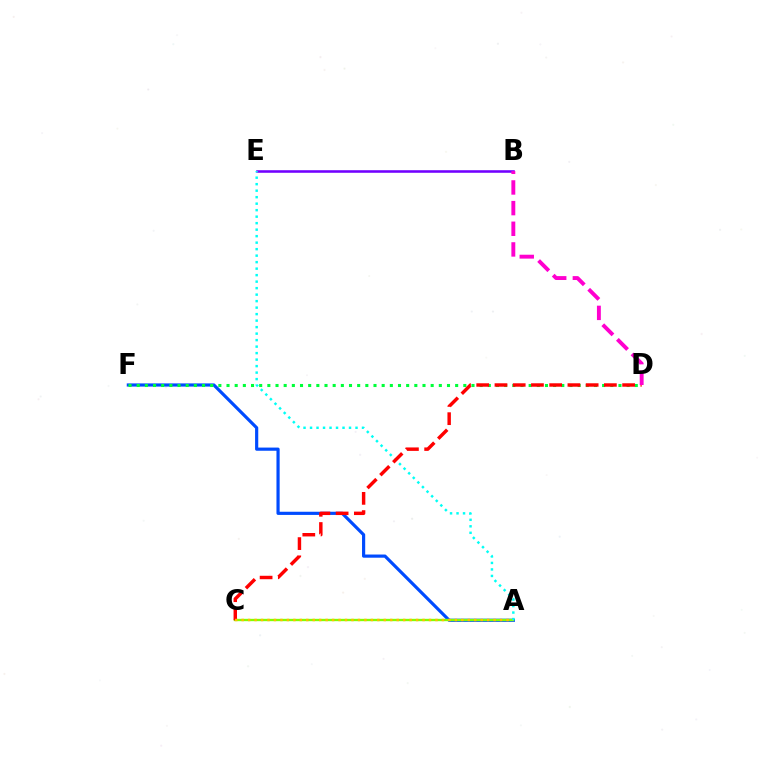{('A', 'F'): [{'color': '#004bff', 'line_style': 'solid', 'thickness': 2.29}], ('A', 'C'): [{'color': '#84ff00', 'line_style': 'solid', 'thickness': 1.69}, {'color': '#ffbd00', 'line_style': 'dotted', 'thickness': 1.76}], ('D', 'F'): [{'color': '#00ff39', 'line_style': 'dotted', 'thickness': 2.22}], ('B', 'E'): [{'color': '#7200ff', 'line_style': 'solid', 'thickness': 1.85}], ('A', 'E'): [{'color': '#00fff6', 'line_style': 'dotted', 'thickness': 1.77}], ('C', 'D'): [{'color': '#ff0000', 'line_style': 'dashed', 'thickness': 2.48}], ('B', 'D'): [{'color': '#ff00cf', 'line_style': 'dashed', 'thickness': 2.81}]}